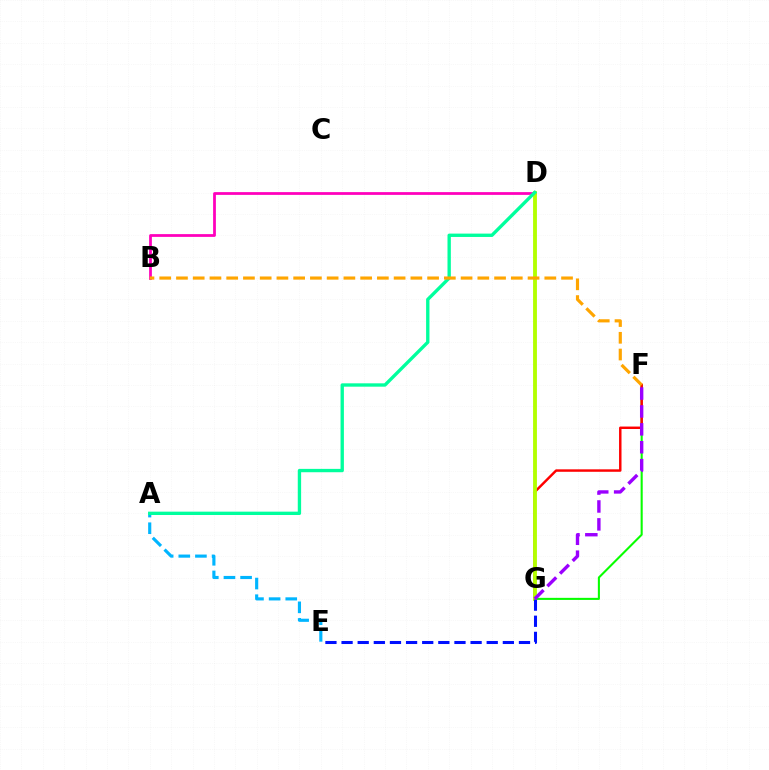{('B', 'D'): [{'color': '#ff00bd', 'line_style': 'solid', 'thickness': 1.99}], ('F', 'G'): [{'color': '#08ff00', 'line_style': 'solid', 'thickness': 1.5}, {'color': '#ff0000', 'line_style': 'solid', 'thickness': 1.76}, {'color': '#9b00ff', 'line_style': 'dashed', 'thickness': 2.43}], ('A', 'E'): [{'color': '#00b5ff', 'line_style': 'dashed', 'thickness': 2.26}], ('D', 'G'): [{'color': '#b3ff00', 'line_style': 'solid', 'thickness': 2.77}], ('E', 'G'): [{'color': '#0010ff', 'line_style': 'dashed', 'thickness': 2.19}], ('A', 'D'): [{'color': '#00ff9d', 'line_style': 'solid', 'thickness': 2.41}], ('B', 'F'): [{'color': '#ffa500', 'line_style': 'dashed', 'thickness': 2.27}]}